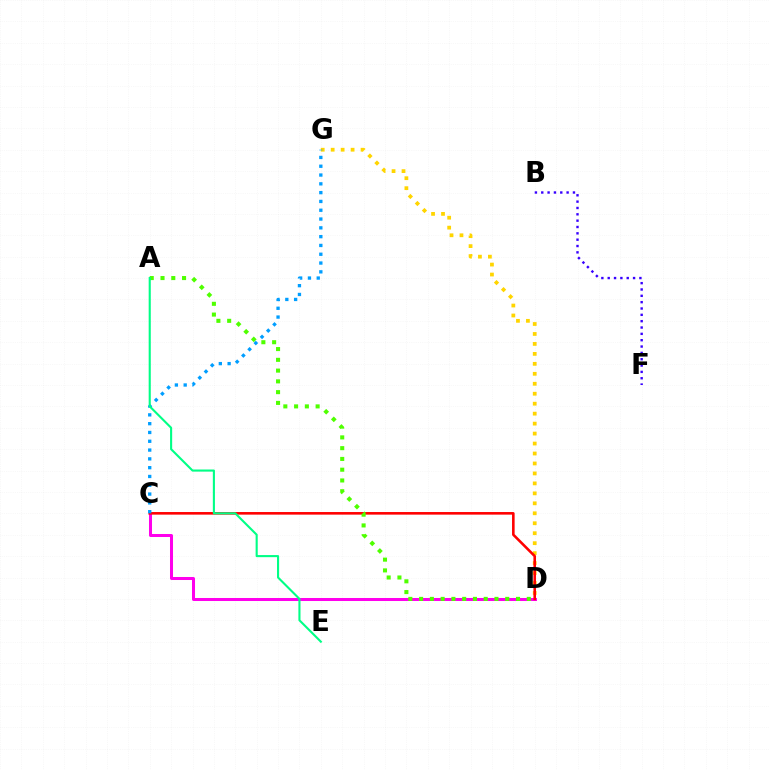{('D', 'G'): [{'color': '#ffd500', 'line_style': 'dotted', 'thickness': 2.71}], ('C', 'D'): [{'color': '#ff00ed', 'line_style': 'solid', 'thickness': 2.17}, {'color': '#ff0000', 'line_style': 'solid', 'thickness': 1.87}], ('A', 'D'): [{'color': '#4fff00', 'line_style': 'dotted', 'thickness': 2.93}], ('B', 'F'): [{'color': '#3700ff', 'line_style': 'dotted', 'thickness': 1.72}], ('C', 'G'): [{'color': '#009eff', 'line_style': 'dotted', 'thickness': 2.39}], ('A', 'E'): [{'color': '#00ff86', 'line_style': 'solid', 'thickness': 1.52}]}